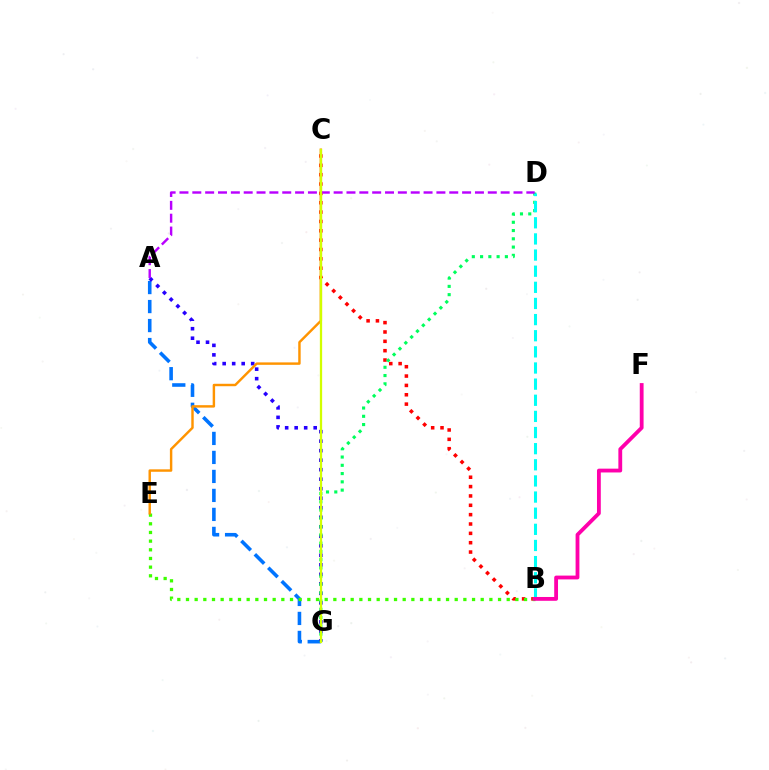{('A', 'G'): [{'color': '#0074ff', 'line_style': 'dashed', 'thickness': 2.58}, {'color': '#2500ff', 'line_style': 'dotted', 'thickness': 2.58}], ('B', 'C'): [{'color': '#ff0000', 'line_style': 'dotted', 'thickness': 2.54}], ('B', 'E'): [{'color': '#3dff00', 'line_style': 'dotted', 'thickness': 2.36}], ('C', 'E'): [{'color': '#ff9400', 'line_style': 'solid', 'thickness': 1.76}], ('D', 'G'): [{'color': '#00ff5c', 'line_style': 'dotted', 'thickness': 2.25}], ('B', 'D'): [{'color': '#00fff6', 'line_style': 'dashed', 'thickness': 2.19}], ('B', 'F'): [{'color': '#ff00ac', 'line_style': 'solid', 'thickness': 2.75}], ('A', 'D'): [{'color': '#b900ff', 'line_style': 'dashed', 'thickness': 1.75}], ('C', 'G'): [{'color': '#d1ff00', 'line_style': 'solid', 'thickness': 1.65}]}